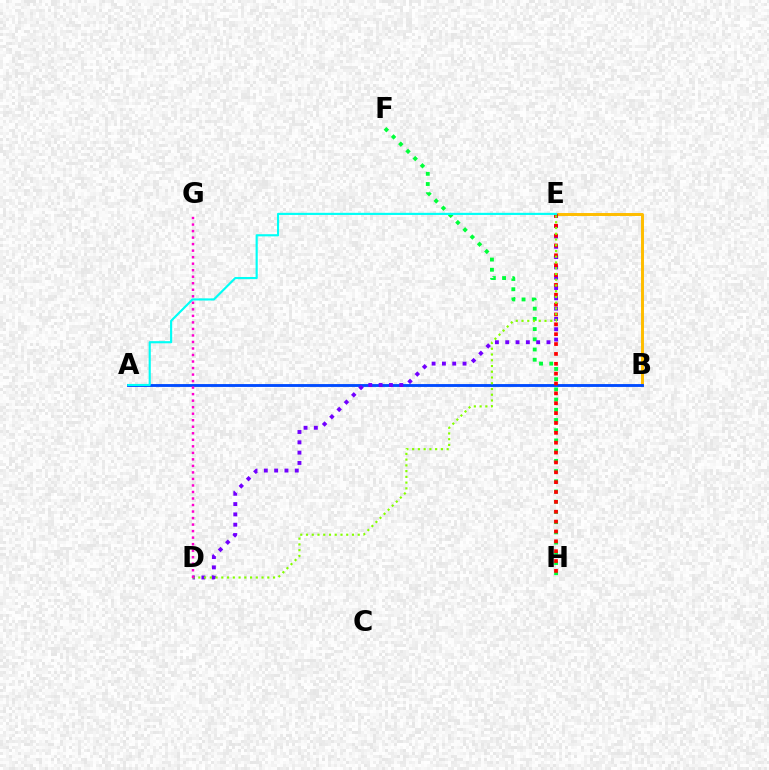{('B', 'E'): [{'color': '#ffbd00', 'line_style': 'solid', 'thickness': 2.13}], ('F', 'H'): [{'color': '#00ff39', 'line_style': 'dotted', 'thickness': 2.77}], ('A', 'B'): [{'color': '#004bff', 'line_style': 'solid', 'thickness': 2.06}], ('D', 'E'): [{'color': '#7200ff', 'line_style': 'dotted', 'thickness': 2.8}, {'color': '#84ff00', 'line_style': 'dotted', 'thickness': 1.56}], ('E', 'H'): [{'color': '#ff0000', 'line_style': 'dotted', 'thickness': 2.68}], ('A', 'E'): [{'color': '#00fff6', 'line_style': 'solid', 'thickness': 1.55}], ('D', 'G'): [{'color': '#ff00cf', 'line_style': 'dotted', 'thickness': 1.77}]}